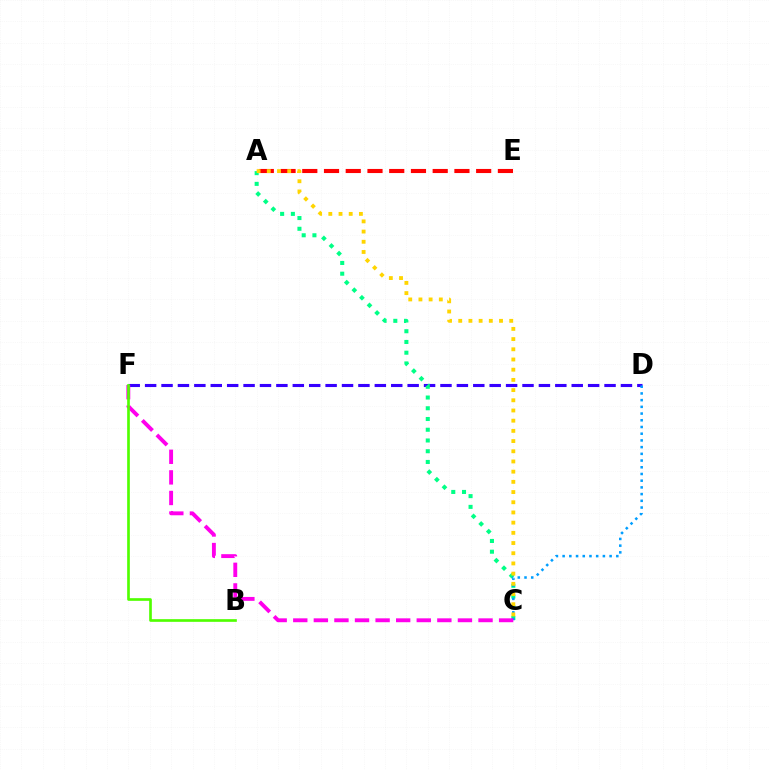{('A', 'E'): [{'color': '#ff0000', 'line_style': 'dashed', 'thickness': 2.95}], ('D', 'F'): [{'color': '#3700ff', 'line_style': 'dashed', 'thickness': 2.23}], ('A', 'C'): [{'color': '#00ff86', 'line_style': 'dotted', 'thickness': 2.92}, {'color': '#ffd500', 'line_style': 'dotted', 'thickness': 2.77}], ('C', 'D'): [{'color': '#009eff', 'line_style': 'dotted', 'thickness': 1.82}], ('C', 'F'): [{'color': '#ff00ed', 'line_style': 'dashed', 'thickness': 2.8}], ('B', 'F'): [{'color': '#4fff00', 'line_style': 'solid', 'thickness': 1.92}]}